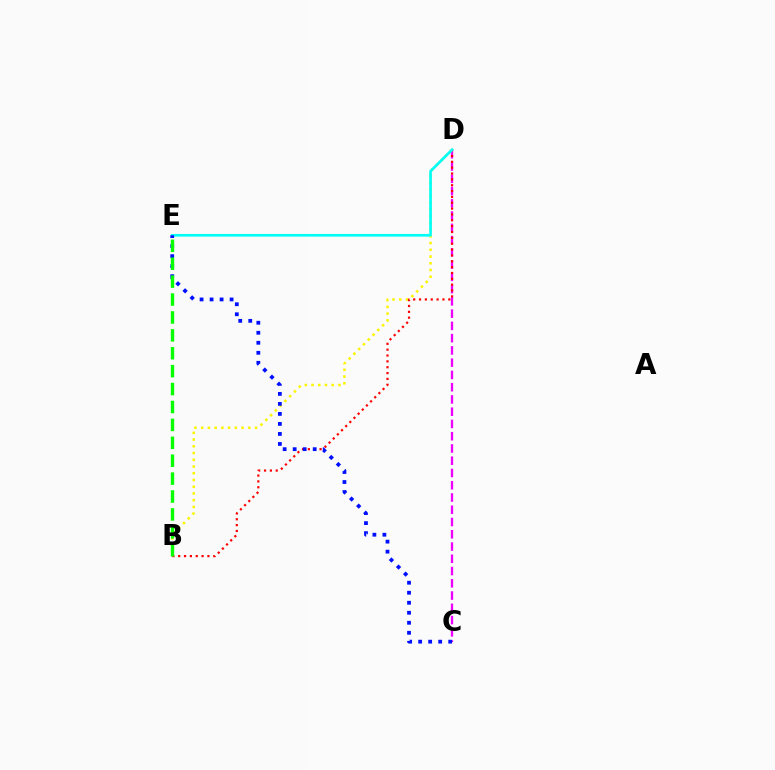{('C', 'D'): [{'color': '#ee00ff', 'line_style': 'dashed', 'thickness': 1.67}], ('B', 'D'): [{'color': '#fcf500', 'line_style': 'dotted', 'thickness': 1.83}, {'color': '#ff0000', 'line_style': 'dotted', 'thickness': 1.59}], ('D', 'E'): [{'color': '#00fff6', 'line_style': 'solid', 'thickness': 1.93}], ('C', 'E'): [{'color': '#0010ff', 'line_style': 'dotted', 'thickness': 2.72}], ('B', 'E'): [{'color': '#08ff00', 'line_style': 'dashed', 'thickness': 2.43}]}